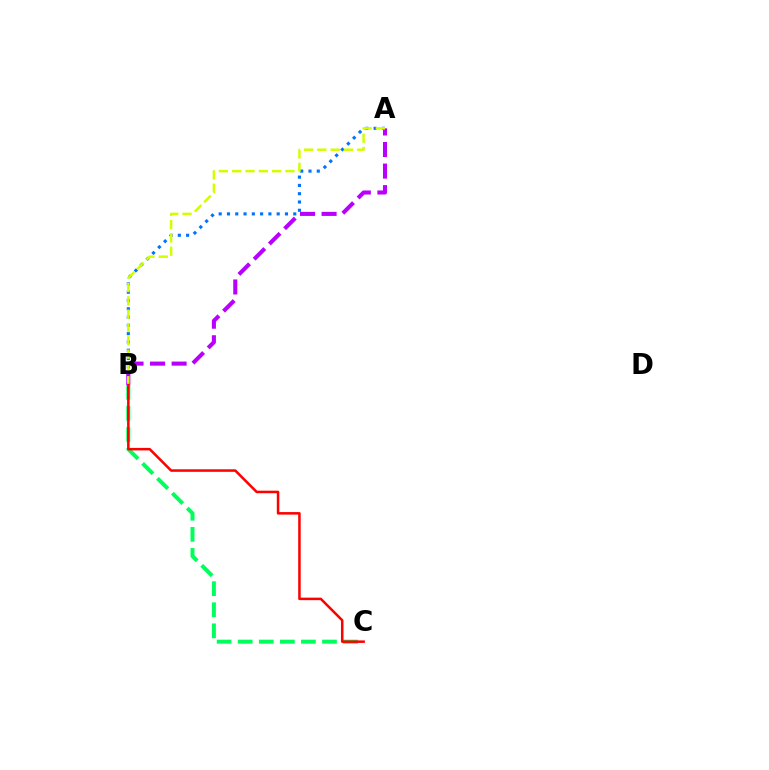{('B', 'C'): [{'color': '#00ff5c', 'line_style': 'dashed', 'thickness': 2.86}, {'color': '#ff0000', 'line_style': 'solid', 'thickness': 1.82}], ('A', 'B'): [{'color': '#0074ff', 'line_style': 'dotted', 'thickness': 2.25}, {'color': '#b900ff', 'line_style': 'dashed', 'thickness': 2.93}, {'color': '#d1ff00', 'line_style': 'dashed', 'thickness': 1.81}]}